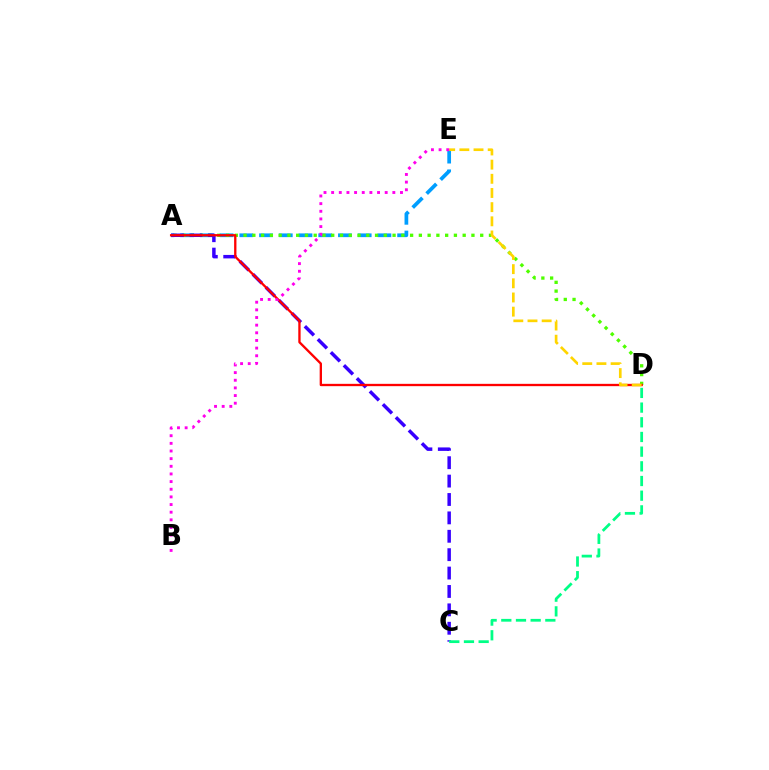{('A', 'E'): [{'color': '#009eff', 'line_style': 'dashed', 'thickness': 2.68}], ('A', 'D'): [{'color': '#4fff00', 'line_style': 'dotted', 'thickness': 2.38}, {'color': '#ff0000', 'line_style': 'solid', 'thickness': 1.67}], ('A', 'C'): [{'color': '#3700ff', 'line_style': 'dashed', 'thickness': 2.5}], ('D', 'E'): [{'color': '#ffd500', 'line_style': 'dashed', 'thickness': 1.93}], ('C', 'D'): [{'color': '#00ff86', 'line_style': 'dashed', 'thickness': 1.99}], ('B', 'E'): [{'color': '#ff00ed', 'line_style': 'dotted', 'thickness': 2.08}]}